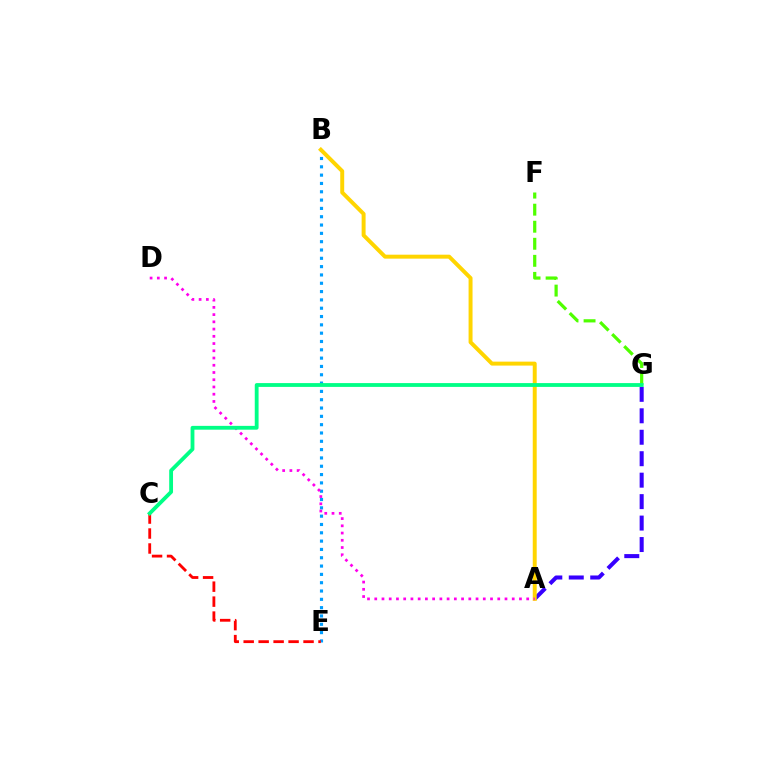{('B', 'E'): [{'color': '#009eff', 'line_style': 'dotted', 'thickness': 2.26}], ('A', 'G'): [{'color': '#3700ff', 'line_style': 'dashed', 'thickness': 2.91}], ('F', 'G'): [{'color': '#4fff00', 'line_style': 'dashed', 'thickness': 2.32}], ('A', 'B'): [{'color': '#ffd500', 'line_style': 'solid', 'thickness': 2.85}], ('A', 'D'): [{'color': '#ff00ed', 'line_style': 'dotted', 'thickness': 1.97}], ('C', 'E'): [{'color': '#ff0000', 'line_style': 'dashed', 'thickness': 2.03}], ('C', 'G'): [{'color': '#00ff86', 'line_style': 'solid', 'thickness': 2.75}]}